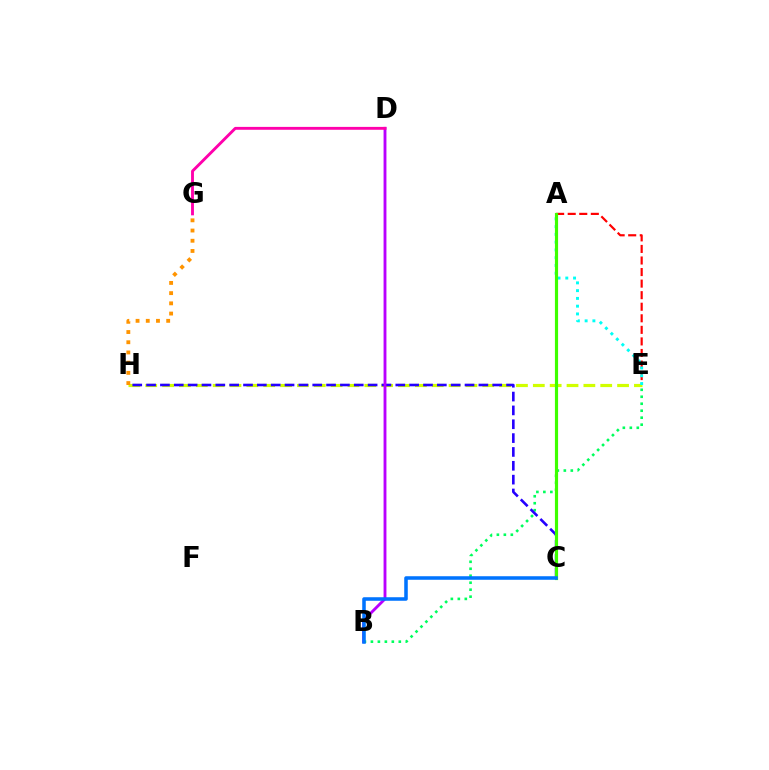{('A', 'E'): [{'color': '#ff0000', 'line_style': 'dashed', 'thickness': 1.57}, {'color': '#00fff6', 'line_style': 'dotted', 'thickness': 2.11}], ('B', 'E'): [{'color': '#00ff5c', 'line_style': 'dotted', 'thickness': 1.9}], ('E', 'H'): [{'color': '#d1ff00', 'line_style': 'dashed', 'thickness': 2.29}], ('C', 'H'): [{'color': '#2500ff', 'line_style': 'dashed', 'thickness': 1.88}], ('A', 'C'): [{'color': '#3dff00', 'line_style': 'solid', 'thickness': 2.28}], ('B', 'D'): [{'color': '#b900ff', 'line_style': 'solid', 'thickness': 2.06}], ('D', 'G'): [{'color': '#ff00ac', 'line_style': 'solid', 'thickness': 2.07}], ('G', 'H'): [{'color': '#ff9400', 'line_style': 'dotted', 'thickness': 2.77}], ('B', 'C'): [{'color': '#0074ff', 'line_style': 'solid', 'thickness': 2.55}]}